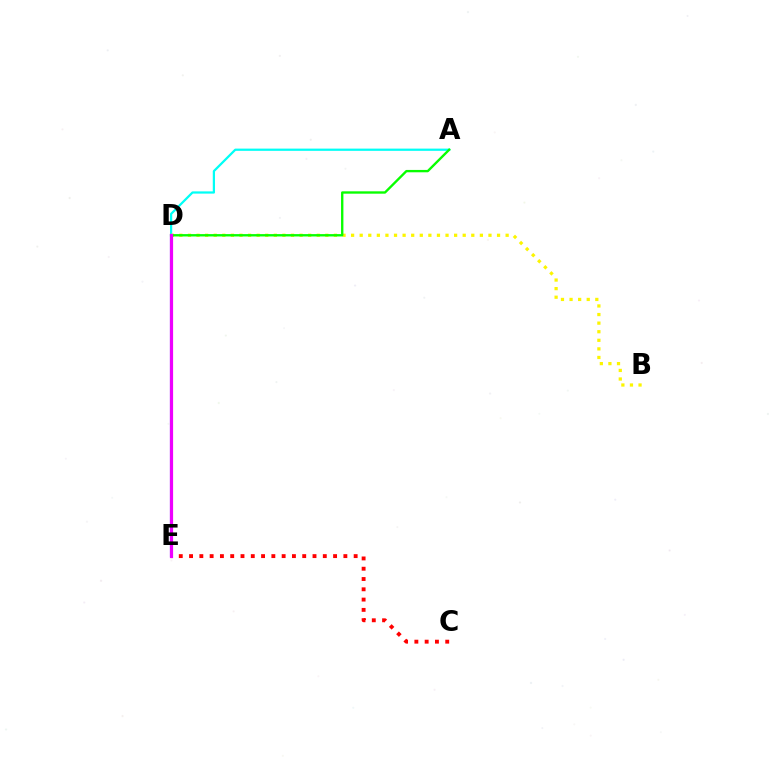{('D', 'E'): [{'color': '#0010ff', 'line_style': 'solid', 'thickness': 1.51}, {'color': '#ee00ff', 'line_style': 'solid', 'thickness': 2.3}], ('C', 'E'): [{'color': '#ff0000', 'line_style': 'dotted', 'thickness': 2.8}], ('A', 'D'): [{'color': '#00fff6', 'line_style': 'solid', 'thickness': 1.61}, {'color': '#08ff00', 'line_style': 'solid', 'thickness': 1.7}], ('B', 'D'): [{'color': '#fcf500', 'line_style': 'dotted', 'thickness': 2.33}]}